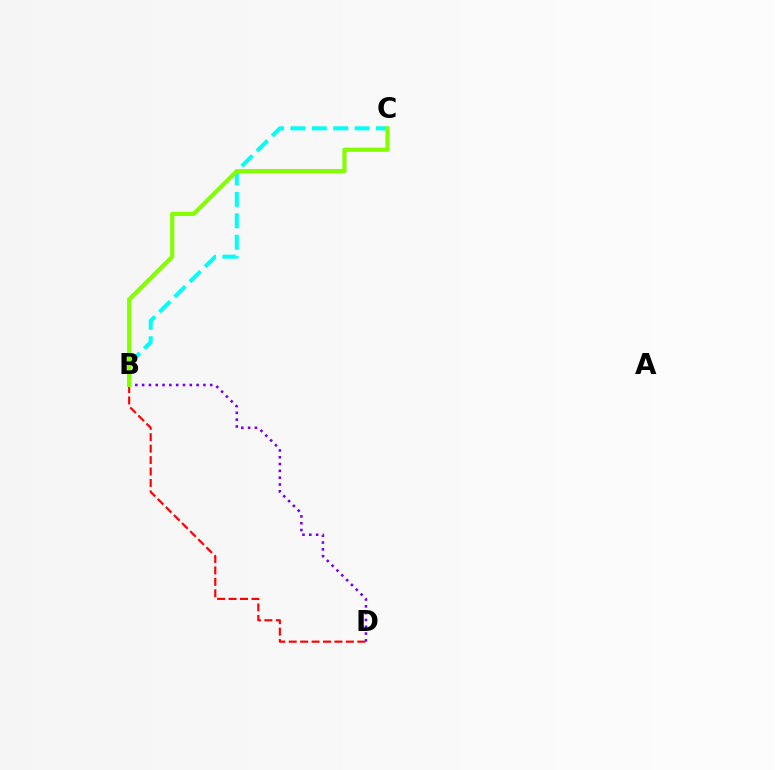{('B', 'D'): [{'color': '#ff0000', 'line_style': 'dashed', 'thickness': 1.55}, {'color': '#7200ff', 'line_style': 'dotted', 'thickness': 1.85}], ('B', 'C'): [{'color': '#00fff6', 'line_style': 'dashed', 'thickness': 2.91}, {'color': '#84ff00', 'line_style': 'solid', 'thickness': 3.0}]}